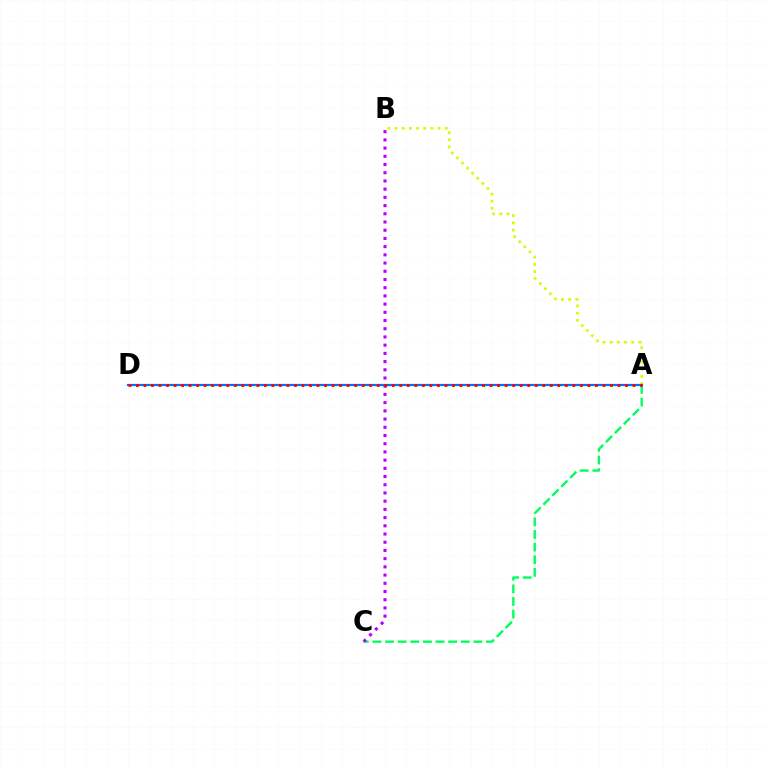{('A', 'C'): [{'color': '#00ff5c', 'line_style': 'dashed', 'thickness': 1.71}], ('B', 'C'): [{'color': '#b900ff', 'line_style': 'dotted', 'thickness': 2.23}], ('A', 'B'): [{'color': '#d1ff00', 'line_style': 'dotted', 'thickness': 1.95}], ('A', 'D'): [{'color': '#0074ff', 'line_style': 'solid', 'thickness': 1.58}, {'color': '#ff0000', 'line_style': 'dotted', 'thickness': 2.04}]}